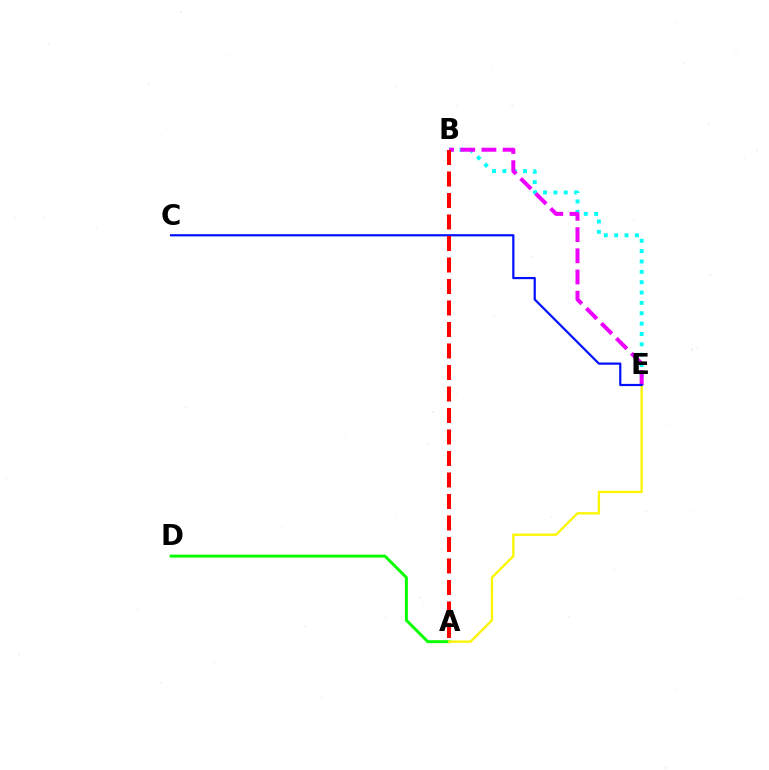{('B', 'E'): [{'color': '#00fff6', 'line_style': 'dotted', 'thickness': 2.81}, {'color': '#ee00ff', 'line_style': 'dashed', 'thickness': 2.88}], ('A', 'D'): [{'color': '#08ff00', 'line_style': 'solid', 'thickness': 2.12}], ('A', 'E'): [{'color': '#fcf500', 'line_style': 'solid', 'thickness': 1.68}], ('C', 'E'): [{'color': '#0010ff', 'line_style': 'solid', 'thickness': 1.59}], ('A', 'B'): [{'color': '#ff0000', 'line_style': 'dashed', 'thickness': 2.92}]}